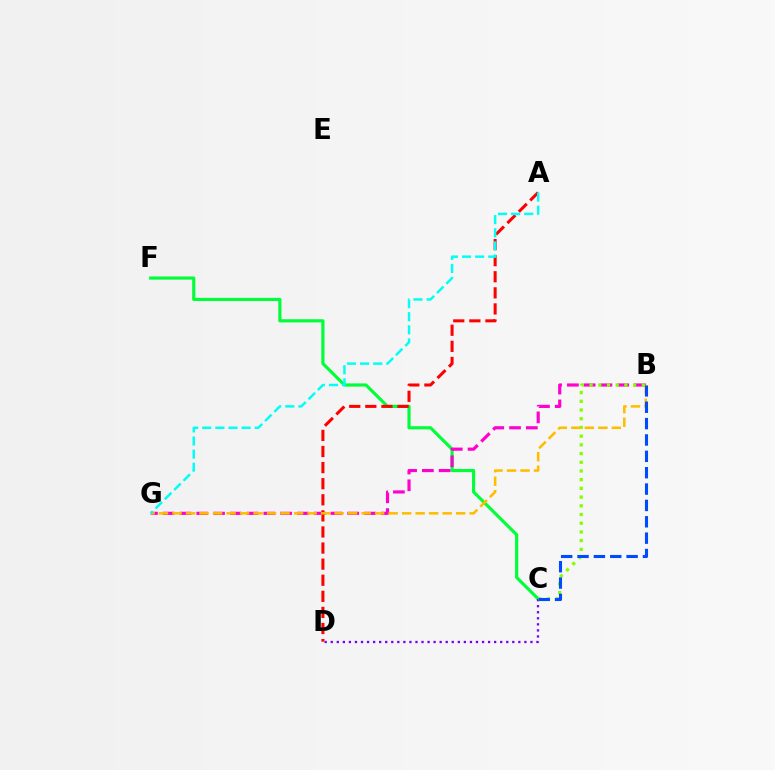{('C', 'F'): [{'color': '#00ff39', 'line_style': 'solid', 'thickness': 2.28}], ('B', 'G'): [{'color': '#ff00cf', 'line_style': 'dashed', 'thickness': 2.28}, {'color': '#ffbd00', 'line_style': 'dashed', 'thickness': 1.83}], ('C', 'D'): [{'color': '#7200ff', 'line_style': 'dotted', 'thickness': 1.64}], ('B', 'C'): [{'color': '#84ff00', 'line_style': 'dotted', 'thickness': 2.37}, {'color': '#004bff', 'line_style': 'dashed', 'thickness': 2.22}], ('A', 'D'): [{'color': '#ff0000', 'line_style': 'dashed', 'thickness': 2.19}], ('A', 'G'): [{'color': '#00fff6', 'line_style': 'dashed', 'thickness': 1.78}]}